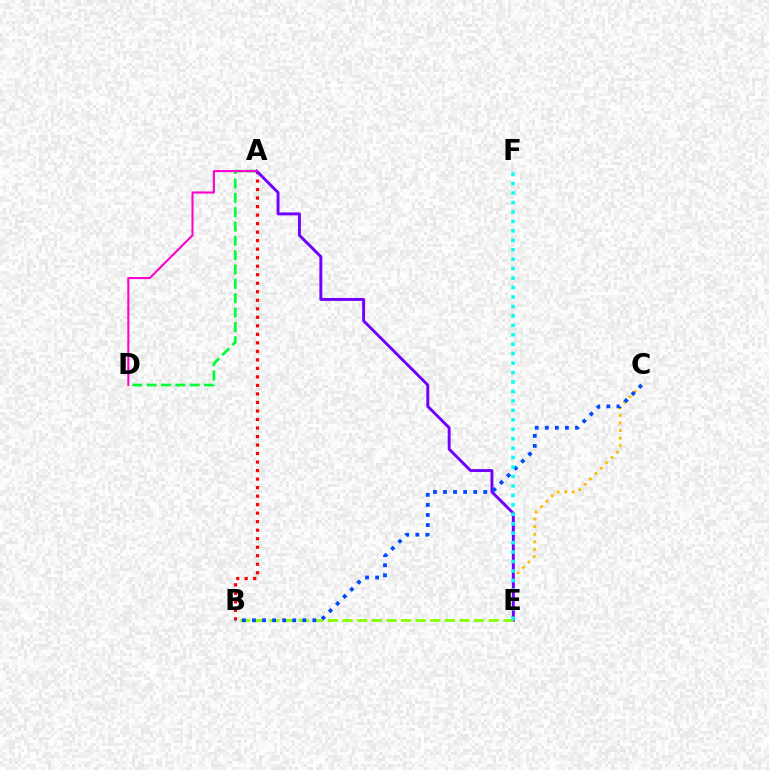{('A', 'D'): [{'color': '#00ff39', 'line_style': 'dashed', 'thickness': 1.95}, {'color': '#ff00cf', 'line_style': 'solid', 'thickness': 1.51}], ('A', 'B'): [{'color': '#ff0000', 'line_style': 'dotted', 'thickness': 2.31}], ('C', 'E'): [{'color': '#ffbd00', 'line_style': 'dotted', 'thickness': 2.06}], ('A', 'E'): [{'color': '#7200ff', 'line_style': 'solid', 'thickness': 2.1}], ('B', 'E'): [{'color': '#84ff00', 'line_style': 'dashed', 'thickness': 1.99}], ('B', 'C'): [{'color': '#004bff', 'line_style': 'dotted', 'thickness': 2.73}], ('E', 'F'): [{'color': '#00fff6', 'line_style': 'dotted', 'thickness': 2.57}]}